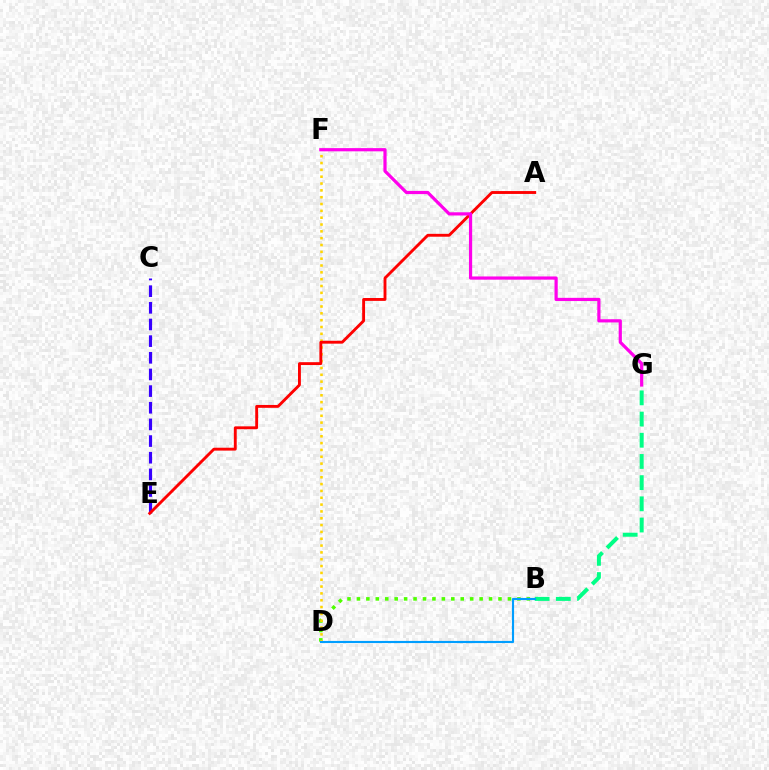{('C', 'E'): [{'color': '#3700ff', 'line_style': 'dashed', 'thickness': 2.26}], ('B', 'D'): [{'color': '#4fff00', 'line_style': 'dotted', 'thickness': 2.56}, {'color': '#009eff', 'line_style': 'solid', 'thickness': 1.54}], ('D', 'F'): [{'color': '#ffd500', 'line_style': 'dotted', 'thickness': 1.86}], ('B', 'G'): [{'color': '#00ff86', 'line_style': 'dashed', 'thickness': 2.88}], ('A', 'E'): [{'color': '#ff0000', 'line_style': 'solid', 'thickness': 2.07}], ('F', 'G'): [{'color': '#ff00ed', 'line_style': 'solid', 'thickness': 2.3}]}